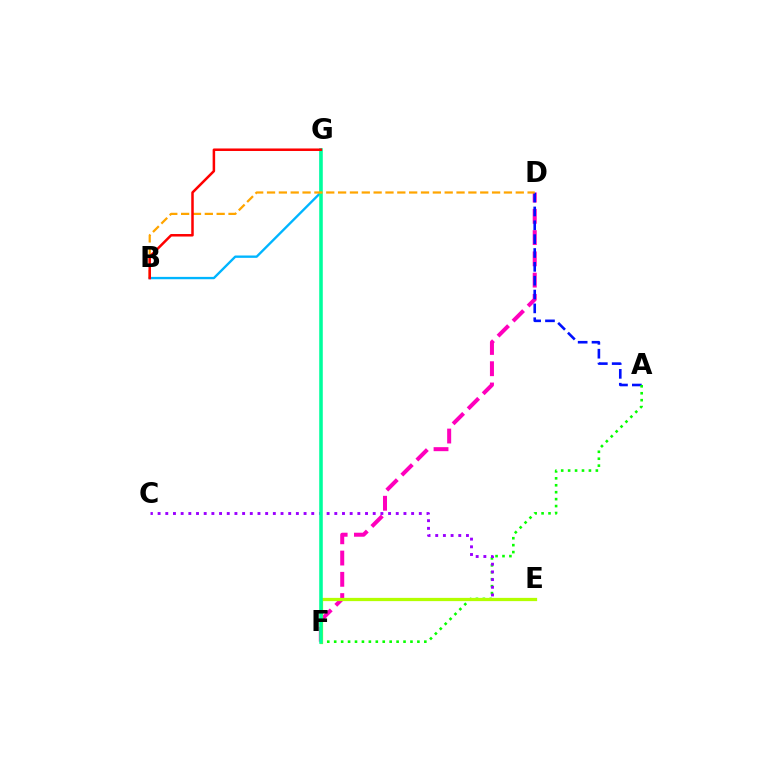{('D', 'F'): [{'color': '#ff00bd', 'line_style': 'dashed', 'thickness': 2.89}], ('A', 'D'): [{'color': '#0010ff', 'line_style': 'dashed', 'thickness': 1.88}], ('A', 'F'): [{'color': '#08ff00', 'line_style': 'dotted', 'thickness': 1.88}], ('C', 'E'): [{'color': '#9b00ff', 'line_style': 'dotted', 'thickness': 2.09}], ('E', 'F'): [{'color': '#b3ff00', 'line_style': 'solid', 'thickness': 2.34}], ('B', 'G'): [{'color': '#00b5ff', 'line_style': 'solid', 'thickness': 1.69}, {'color': '#ff0000', 'line_style': 'solid', 'thickness': 1.81}], ('F', 'G'): [{'color': '#00ff9d', 'line_style': 'solid', 'thickness': 2.56}], ('B', 'D'): [{'color': '#ffa500', 'line_style': 'dashed', 'thickness': 1.61}]}